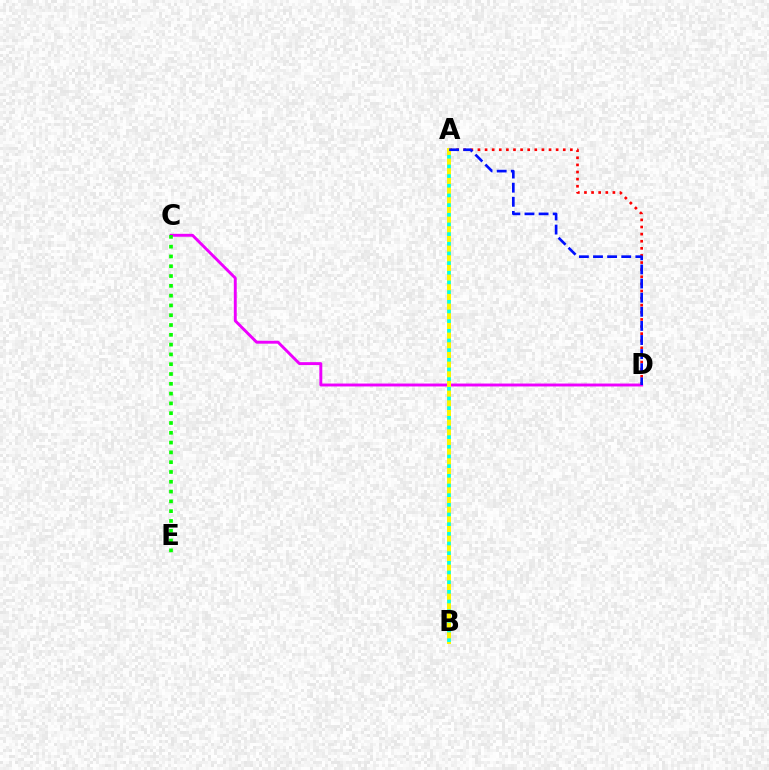{('A', 'D'): [{'color': '#ff0000', 'line_style': 'dotted', 'thickness': 1.93}, {'color': '#0010ff', 'line_style': 'dashed', 'thickness': 1.92}], ('C', 'D'): [{'color': '#ee00ff', 'line_style': 'solid', 'thickness': 2.1}], ('A', 'B'): [{'color': '#fcf500', 'line_style': 'solid', 'thickness': 2.88}, {'color': '#00fff6', 'line_style': 'dotted', 'thickness': 2.63}], ('C', 'E'): [{'color': '#08ff00', 'line_style': 'dotted', 'thickness': 2.66}]}